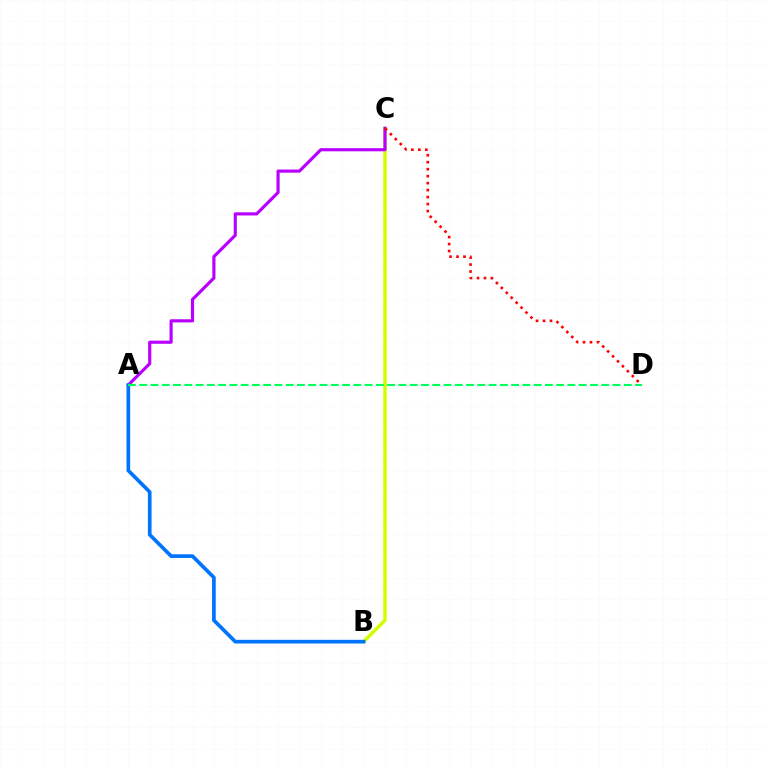{('B', 'C'): [{'color': '#d1ff00', 'line_style': 'solid', 'thickness': 2.51}], ('A', 'C'): [{'color': '#b900ff', 'line_style': 'solid', 'thickness': 2.27}], ('A', 'B'): [{'color': '#0074ff', 'line_style': 'solid', 'thickness': 2.64}], ('C', 'D'): [{'color': '#ff0000', 'line_style': 'dotted', 'thickness': 1.9}], ('A', 'D'): [{'color': '#00ff5c', 'line_style': 'dashed', 'thickness': 1.53}]}